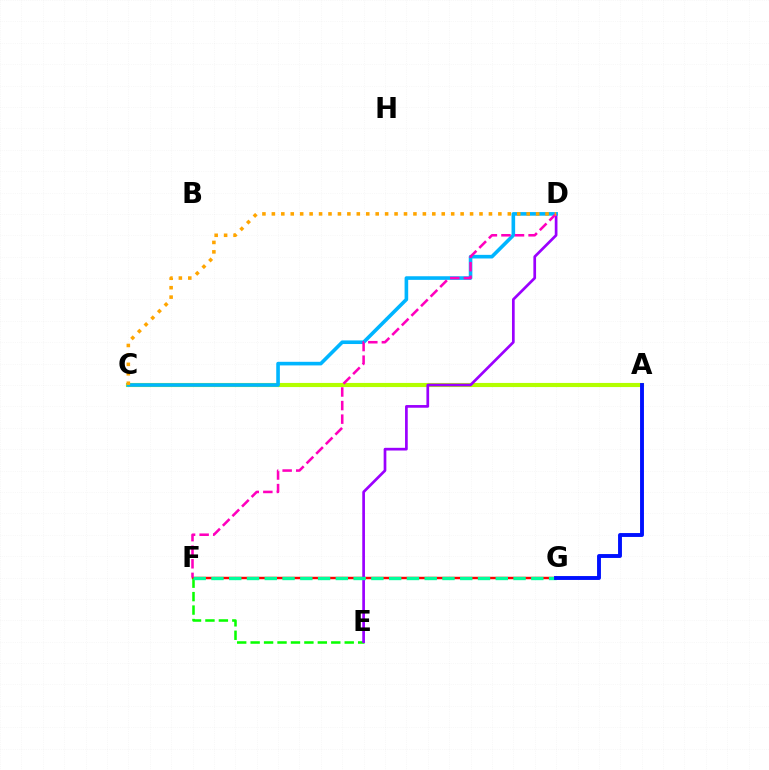{('F', 'G'): [{'color': '#ff0000', 'line_style': 'solid', 'thickness': 1.76}, {'color': '#00ff9d', 'line_style': 'dashed', 'thickness': 2.41}], ('E', 'F'): [{'color': '#08ff00', 'line_style': 'dashed', 'thickness': 1.83}], ('A', 'C'): [{'color': '#b3ff00', 'line_style': 'solid', 'thickness': 2.96}], ('D', 'E'): [{'color': '#9b00ff', 'line_style': 'solid', 'thickness': 1.95}], ('C', 'D'): [{'color': '#00b5ff', 'line_style': 'solid', 'thickness': 2.6}, {'color': '#ffa500', 'line_style': 'dotted', 'thickness': 2.56}], ('D', 'F'): [{'color': '#ff00bd', 'line_style': 'dashed', 'thickness': 1.84}], ('A', 'G'): [{'color': '#0010ff', 'line_style': 'solid', 'thickness': 2.8}]}